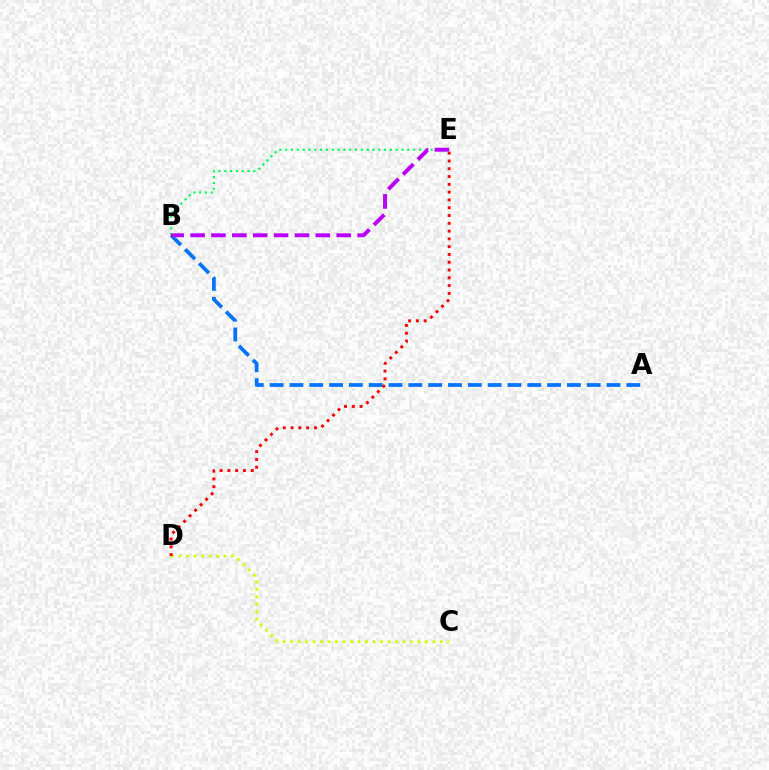{('B', 'E'): [{'color': '#00ff5c', 'line_style': 'dotted', 'thickness': 1.58}, {'color': '#b900ff', 'line_style': 'dashed', 'thickness': 2.84}], ('A', 'B'): [{'color': '#0074ff', 'line_style': 'dashed', 'thickness': 2.69}], ('C', 'D'): [{'color': '#d1ff00', 'line_style': 'dotted', 'thickness': 2.03}], ('D', 'E'): [{'color': '#ff0000', 'line_style': 'dotted', 'thickness': 2.12}]}